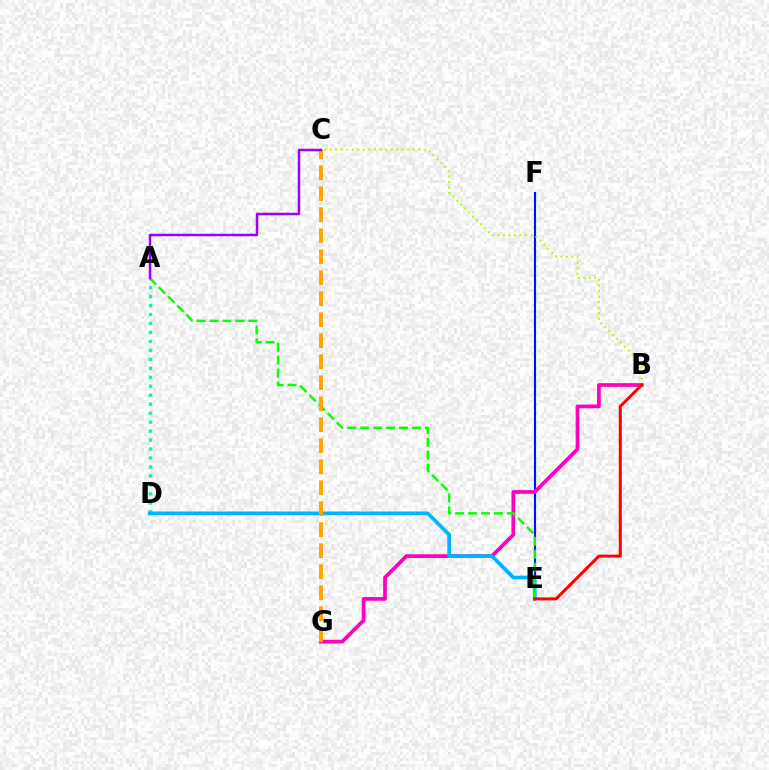{('E', 'F'): [{'color': '#0010ff', 'line_style': 'solid', 'thickness': 1.54}], ('B', 'C'): [{'color': '#b3ff00', 'line_style': 'dotted', 'thickness': 1.5}], ('A', 'D'): [{'color': '#00ff9d', 'line_style': 'dotted', 'thickness': 2.44}], ('B', 'G'): [{'color': '#ff00bd', 'line_style': 'solid', 'thickness': 2.68}], ('D', 'E'): [{'color': '#00b5ff', 'line_style': 'solid', 'thickness': 2.67}], ('A', 'E'): [{'color': '#08ff00', 'line_style': 'dashed', 'thickness': 1.76}], ('C', 'G'): [{'color': '#ffa500', 'line_style': 'dashed', 'thickness': 2.85}], ('B', 'E'): [{'color': '#ff0000', 'line_style': 'solid', 'thickness': 2.16}], ('A', 'C'): [{'color': '#9b00ff', 'line_style': 'solid', 'thickness': 1.79}]}